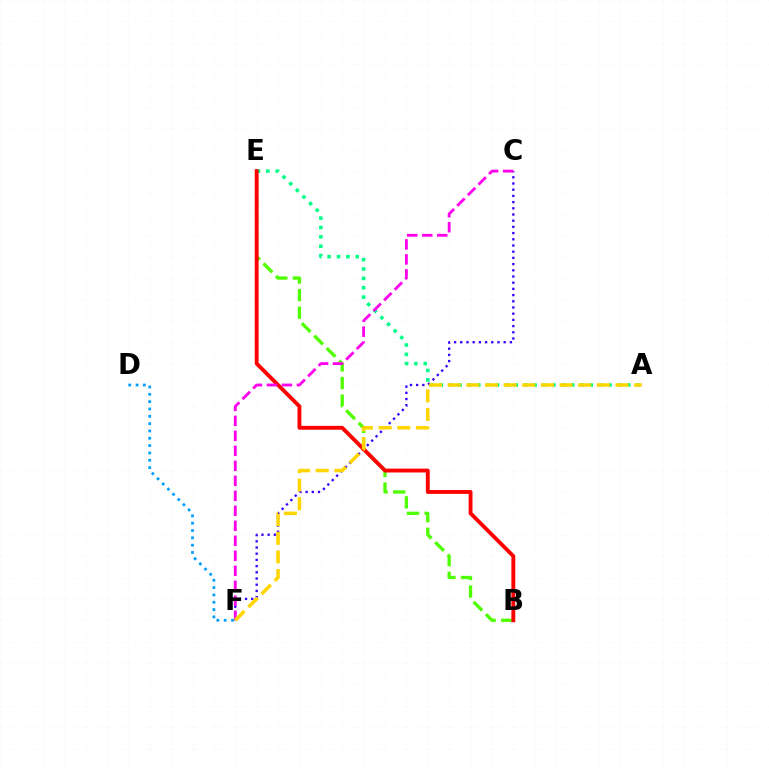{('C', 'F'): [{'color': '#3700ff', 'line_style': 'dotted', 'thickness': 1.68}, {'color': '#ff00ed', 'line_style': 'dashed', 'thickness': 2.04}], ('A', 'E'): [{'color': '#00ff86', 'line_style': 'dotted', 'thickness': 2.55}], ('B', 'E'): [{'color': '#4fff00', 'line_style': 'dashed', 'thickness': 2.39}, {'color': '#ff0000', 'line_style': 'solid', 'thickness': 2.79}], ('A', 'F'): [{'color': '#ffd500', 'line_style': 'dashed', 'thickness': 2.53}], ('D', 'F'): [{'color': '#009eff', 'line_style': 'dotted', 'thickness': 1.99}]}